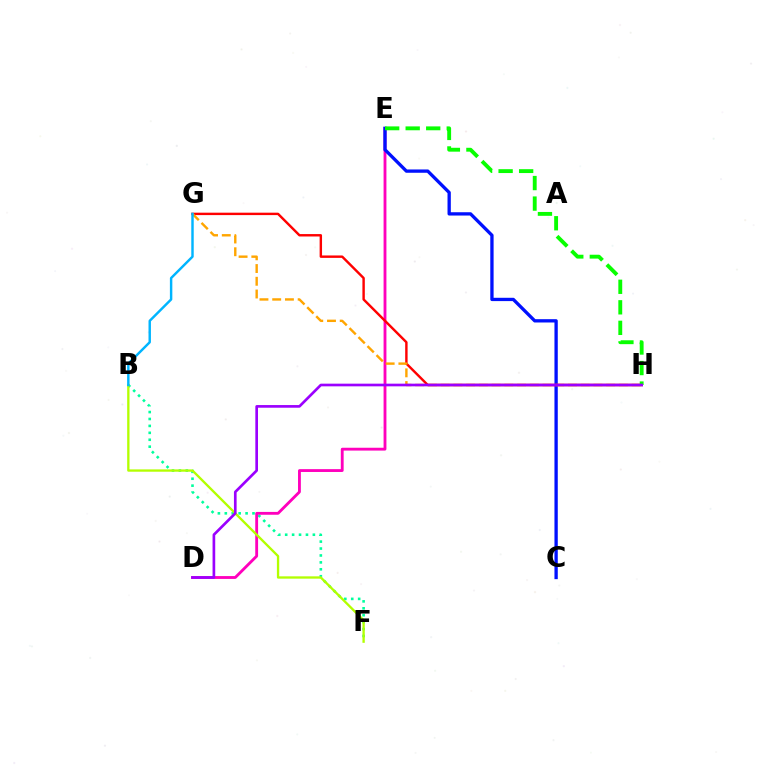{('B', 'F'): [{'color': '#00ff9d', 'line_style': 'dotted', 'thickness': 1.88}, {'color': '#b3ff00', 'line_style': 'solid', 'thickness': 1.67}], ('D', 'E'): [{'color': '#ff00bd', 'line_style': 'solid', 'thickness': 2.05}], ('C', 'E'): [{'color': '#0010ff', 'line_style': 'solid', 'thickness': 2.38}], ('G', 'H'): [{'color': '#ff0000', 'line_style': 'solid', 'thickness': 1.74}, {'color': '#ffa500', 'line_style': 'dashed', 'thickness': 1.73}], ('E', 'H'): [{'color': '#08ff00', 'line_style': 'dashed', 'thickness': 2.79}], ('B', 'G'): [{'color': '#00b5ff', 'line_style': 'solid', 'thickness': 1.76}], ('D', 'H'): [{'color': '#9b00ff', 'line_style': 'solid', 'thickness': 1.92}]}